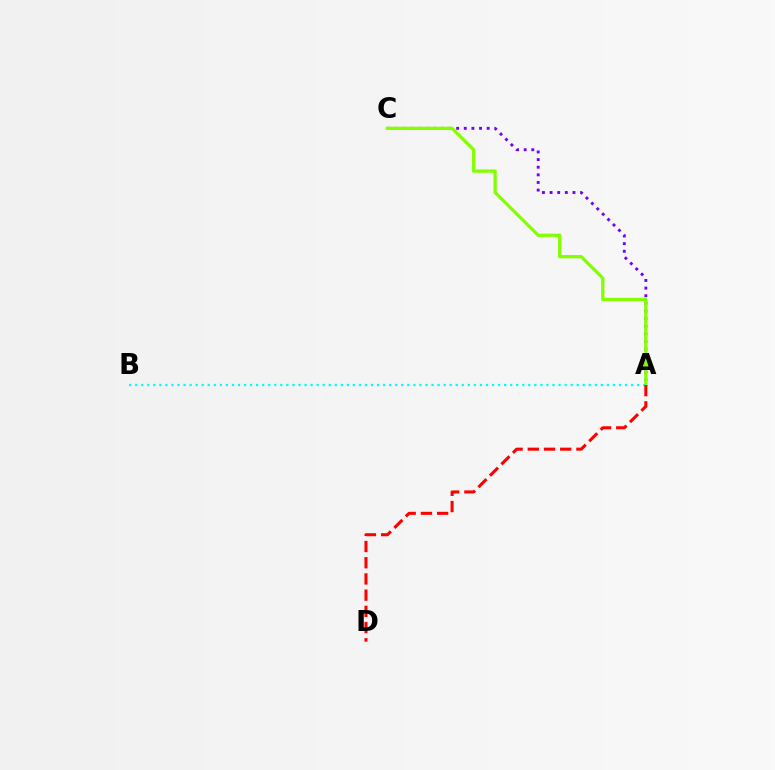{('A', 'C'): [{'color': '#7200ff', 'line_style': 'dotted', 'thickness': 2.07}, {'color': '#84ff00', 'line_style': 'solid', 'thickness': 2.36}], ('A', 'B'): [{'color': '#00fff6', 'line_style': 'dotted', 'thickness': 1.64}], ('A', 'D'): [{'color': '#ff0000', 'line_style': 'dashed', 'thickness': 2.2}]}